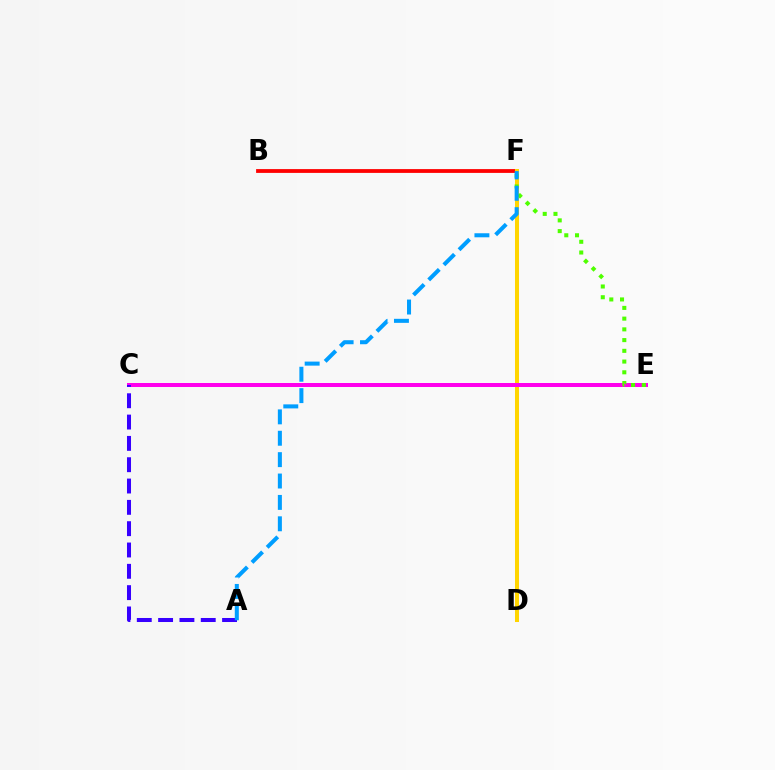{('B', 'F'): [{'color': '#ff0000', 'line_style': 'solid', 'thickness': 2.74}], ('C', 'E'): [{'color': '#00ff86', 'line_style': 'dotted', 'thickness': 2.73}, {'color': '#ff00ed', 'line_style': 'solid', 'thickness': 2.88}], ('D', 'F'): [{'color': '#ffd500', 'line_style': 'solid', 'thickness': 2.89}], ('A', 'C'): [{'color': '#3700ff', 'line_style': 'dashed', 'thickness': 2.9}], ('E', 'F'): [{'color': '#4fff00', 'line_style': 'dotted', 'thickness': 2.92}], ('A', 'F'): [{'color': '#009eff', 'line_style': 'dashed', 'thickness': 2.91}]}